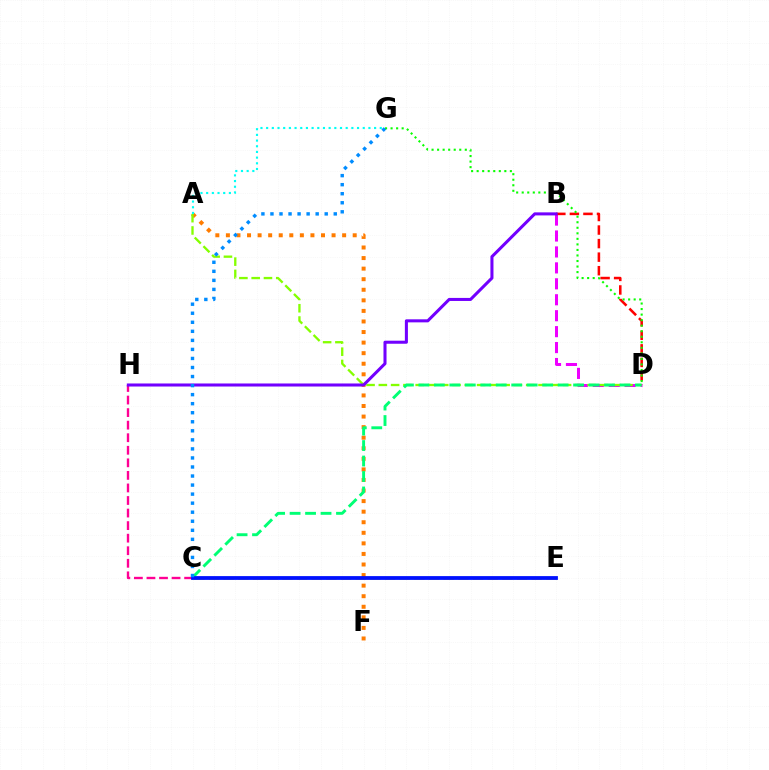{('A', 'F'): [{'color': '#ff7c00', 'line_style': 'dotted', 'thickness': 2.87}], ('B', 'D'): [{'color': '#ee00ff', 'line_style': 'dashed', 'thickness': 2.17}, {'color': '#ff0000', 'line_style': 'dashed', 'thickness': 1.84}], ('C', 'E'): [{'color': '#fcf500', 'line_style': 'dashed', 'thickness': 1.99}, {'color': '#0010ff', 'line_style': 'solid', 'thickness': 2.73}], ('A', 'D'): [{'color': '#84ff00', 'line_style': 'dashed', 'thickness': 1.67}], ('C', 'H'): [{'color': '#ff0094', 'line_style': 'dashed', 'thickness': 1.71}], ('C', 'D'): [{'color': '#00ff74', 'line_style': 'dashed', 'thickness': 2.1}], ('A', 'G'): [{'color': '#00fff6', 'line_style': 'dotted', 'thickness': 1.54}], ('B', 'H'): [{'color': '#7200ff', 'line_style': 'solid', 'thickness': 2.19}], ('D', 'G'): [{'color': '#08ff00', 'line_style': 'dotted', 'thickness': 1.5}], ('C', 'G'): [{'color': '#008cff', 'line_style': 'dotted', 'thickness': 2.46}]}